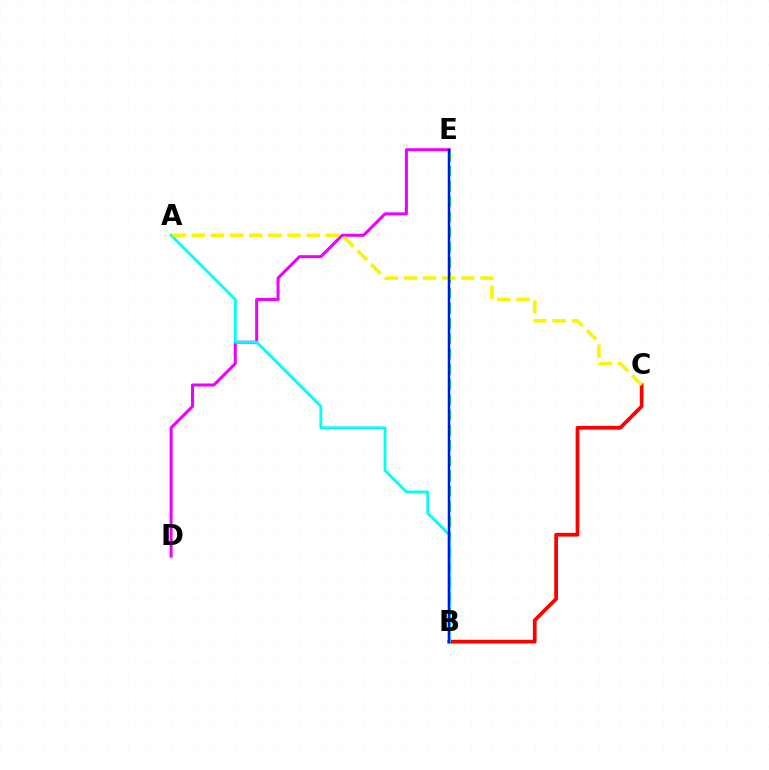{('B', 'C'): [{'color': '#ff0000', 'line_style': 'solid', 'thickness': 2.7}], ('B', 'E'): [{'color': '#08ff00', 'line_style': 'dashed', 'thickness': 2.07}, {'color': '#0010ff', 'line_style': 'solid', 'thickness': 1.78}], ('D', 'E'): [{'color': '#ee00ff', 'line_style': 'solid', 'thickness': 2.17}], ('A', 'B'): [{'color': '#00fff6', 'line_style': 'solid', 'thickness': 2.04}], ('A', 'C'): [{'color': '#fcf500', 'line_style': 'dashed', 'thickness': 2.6}]}